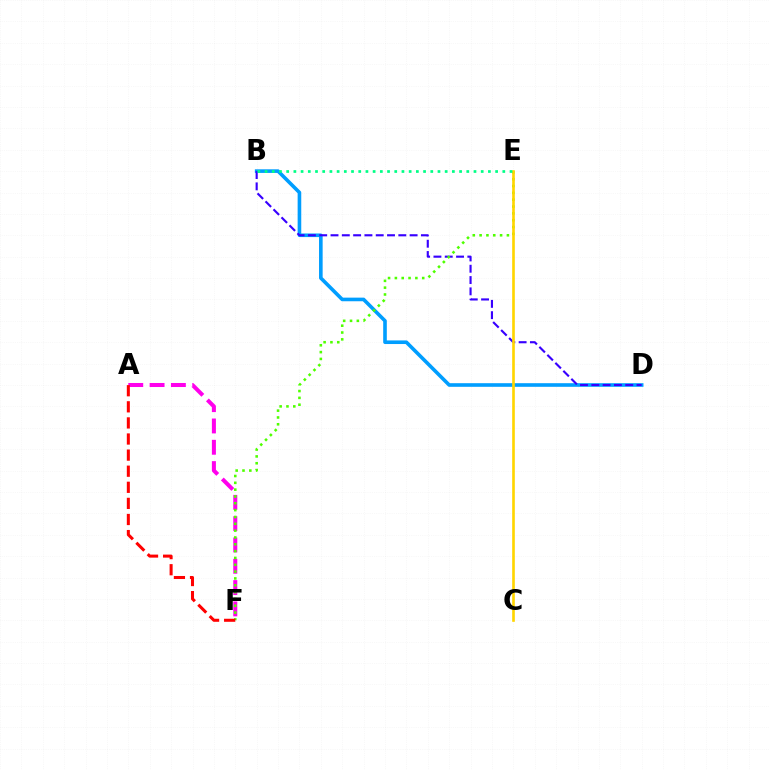{('B', 'D'): [{'color': '#009eff', 'line_style': 'solid', 'thickness': 2.6}, {'color': '#3700ff', 'line_style': 'dashed', 'thickness': 1.54}], ('A', 'F'): [{'color': '#ff00ed', 'line_style': 'dashed', 'thickness': 2.89}, {'color': '#ff0000', 'line_style': 'dashed', 'thickness': 2.19}], ('E', 'F'): [{'color': '#4fff00', 'line_style': 'dotted', 'thickness': 1.86}], ('C', 'E'): [{'color': '#ffd500', 'line_style': 'solid', 'thickness': 1.9}], ('B', 'E'): [{'color': '#00ff86', 'line_style': 'dotted', 'thickness': 1.96}]}